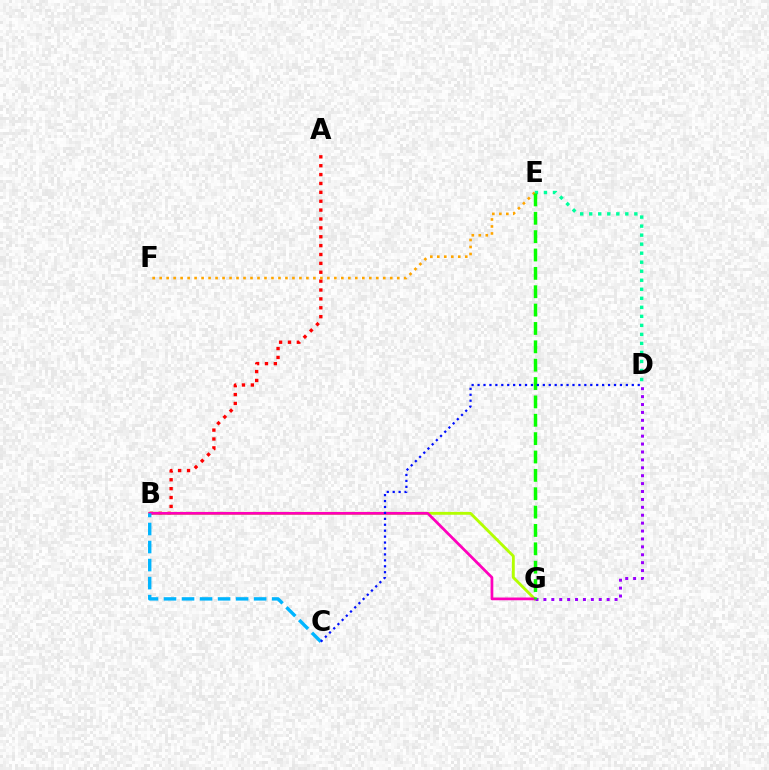{('A', 'B'): [{'color': '#ff0000', 'line_style': 'dotted', 'thickness': 2.41}], ('B', 'G'): [{'color': '#b3ff00', 'line_style': 'solid', 'thickness': 2.06}, {'color': '#ff00bd', 'line_style': 'solid', 'thickness': 1.97}], ('D', 'G'): [{'color': '#9b00ff', 'line_style': 'dotted', 'thickness': 2.15}], ('D', 'E'): [{'color': '#00ff9d', 'line_style': 'dotted', 'thickness': 2.45}], ('E', 'F'): [{'color': '#ffa500', 'line_style': 'dotted', 'thickness': 1.9}], ('B', 'C'): [{'color': '#00b5ff', 'line_style': 'dashed', 'thickness': 2.45}], ('E', 'G'): [{'color': '#08ff00', 'line_style': 'dashed', 'thickness': 2.49}], ('C', 'D'): [{'color': '#0010ff', 'line_style': 'dotted', 'thickness': 1.61}]}